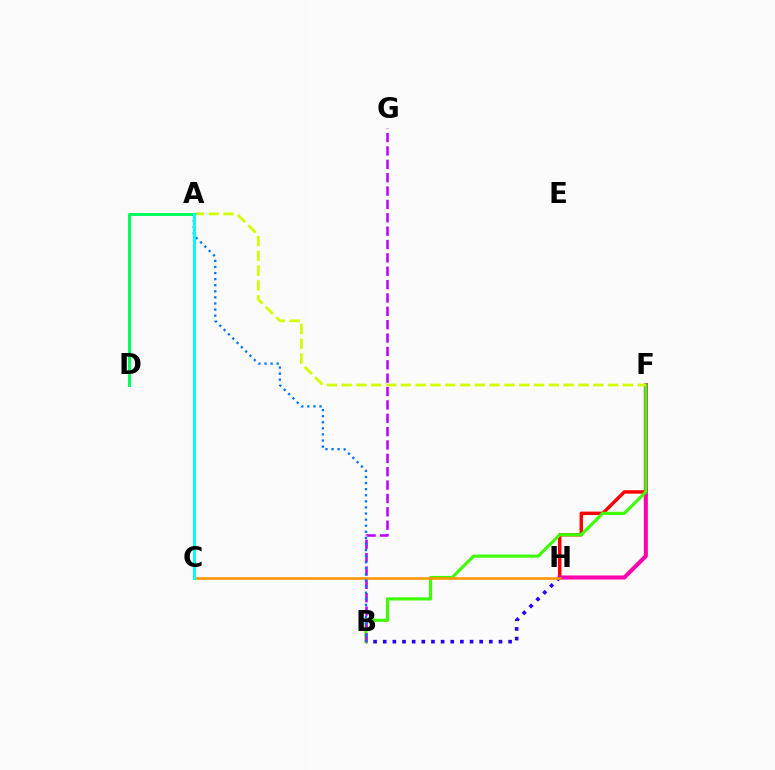{('F', 'H'): [{'color': '#ff0000', 'line_style': 'solid', 'thickness': 2.47}, {'color': '#ff00ac', 'line_style': 'solid', 'thickness': 2.92}], ('A', 'D'): [{'color': '#00ff5c', 'line_style': 'solid', 'thickness': 2.13}], ('B', 'H'): [{'color': '#2500ff', 'line_style': 'dotted', 'thickness': 2.62}], ('B', 'F'): [{'color': '#3dff00', 'line_style': 'solid', 'thickness': 2.26}], ('C', 'H'): [{'color': '#ff9400', 'line_style': 'solid', 'thickness': 1.85}], ('B', 'G'): [{'color': '#b900ff', 'line_style': 'dashed', 'thickness': 1.82}], ('A', 'F'): [{'color': '#d1ff00', 'line_style': 'dashed', 'thickness': 2.01}], ('A', 'B'): [{'color': '#0074ff', 'line_style': 'dotted', 'thickness': 1.65}], ('A', 'C'): [{'color': '#00fff6', 'line_style': 'solid', 'thickness': 2.16}]}